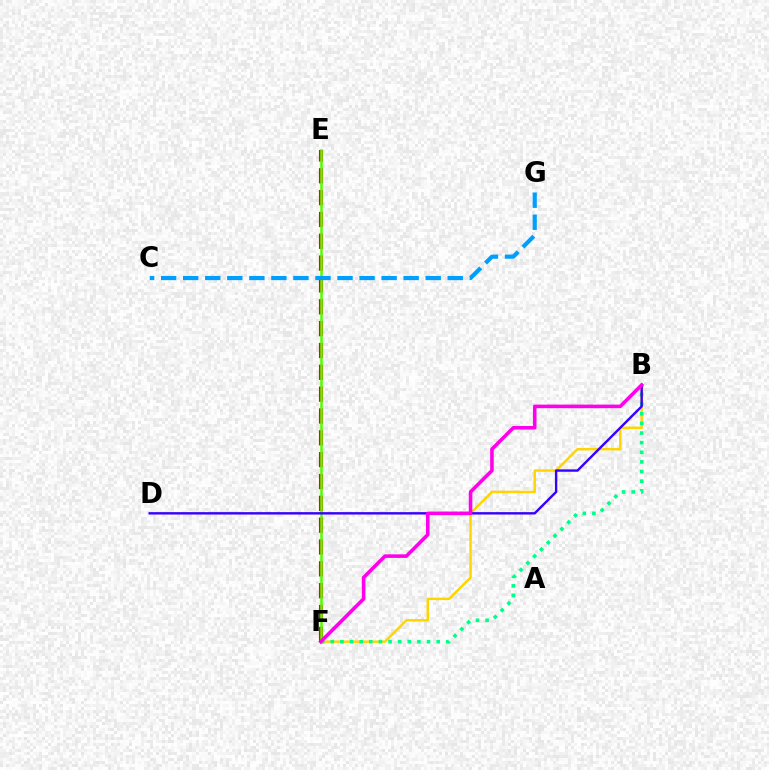{('B', 'F'): [{'color': '#ffd500', 'line_style': 'solid', 'thickness': 1.76}, {'color': '#00ff86', 'line_style': 'dotted', 'thickness': 2.62}, {'color': '#ff00ed', 'line_style': 'solid', 'thickness': 2.57}], ('E', 'F'): [{'color': '#ff0000', 'line_style': 'dashed', 'thickness': 2.97}, {'color': '#4fff00', 'line_style': 'solid', 'thickness': 1.8}], ('B', 'D'): [{'color': '#3700ff', 'line_style': 'solid', 'thickness': 1.73}], ('C', 'G'): [{'color': '#009eff', 'line_style': 'dashed', 'thickness': 2.99}]}